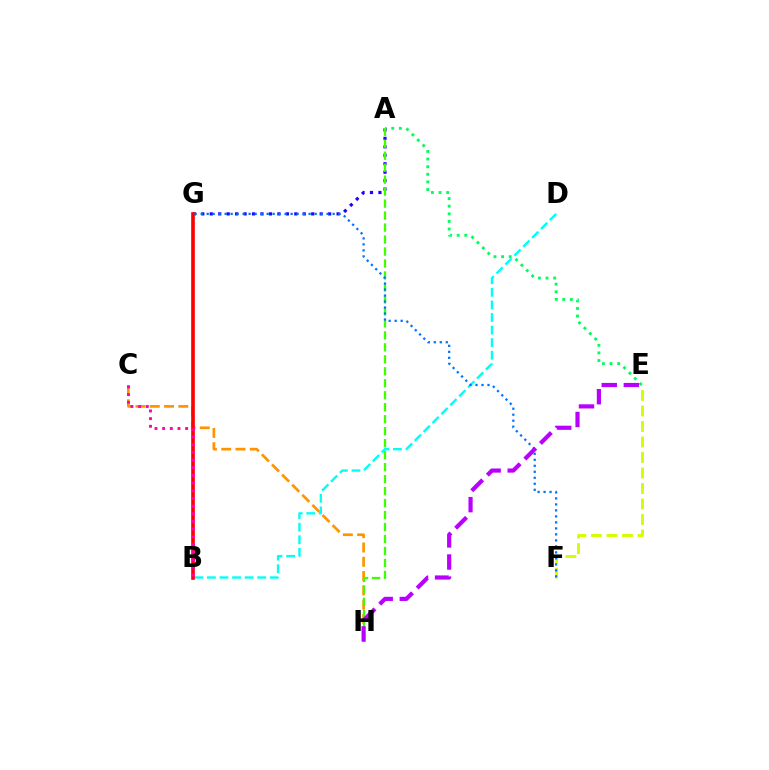{('E', 'F'): [{'color': '#d1ff00', 'line_style': 'dashed', 'thickness': 2.11}], ('A', 'E'): [{'color': '#00ff5c', 'line_style': 'dotted', 'thickness': 2.07}], ('A', 'G'): [{'color': '#2500ff', 'line_style': 'dotted', 'thickness': 2.3}], ('C', 'H'): [{'color': '#ff9400', 'line_style': 'dashed', 'thickness': 1.94}], ('B', 'D'): [{'color': '#00fff6', 'line_style': 'dashed', 'thickness': 1.71}], ('A', 'H'): [{'color': '#3dff00', 'line_style': 'dashed', 'thickness': 1.63}], ('B', 'G'): [{'color': '#ff0000', 'line_style': 'solid', 'thickness': 2.61}], ('B', 'C'): [{'color': '#ff00ac', 'line_style': 'dotted', 'thickness': 2.08}], ('F', 'G'): [{'color': '#0074ff', 'line_style': 'dotted', 'thickness': 1.63}], ('E', 'H'): [{'color': '#b900ff', 'line_style': 'dashed', 'thickness': 3.0}]}